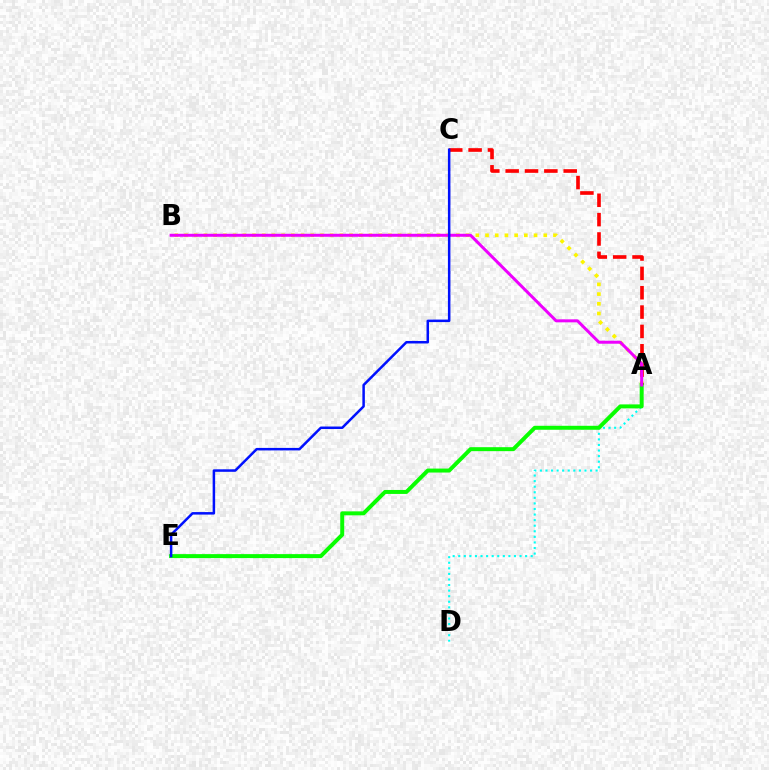{('A', 'B'): [{'color': '#fcf500', 'line_style': 'dotted', 'thickness': 2.64}, {'color': '#ee00ff', 'line_style': 'solid', 'thickness': 2.16}], ('A', 'D'): [{'color': '#00fff6', 'line_style': 'dotted', 'thickness': 1.51}], ('A', 'C'): [{'color': '#ff0000', 'line_style': 'dashed', 'thickness': 2.63}], ('A', 'E'): [{'color': '#08ff00', 'line_style': 'solid', 'thickness': 2.86}], ('C', 'E'): [{'color': '#0010ff', 'line_style': 'solid', 'thickness': 1.81}]}